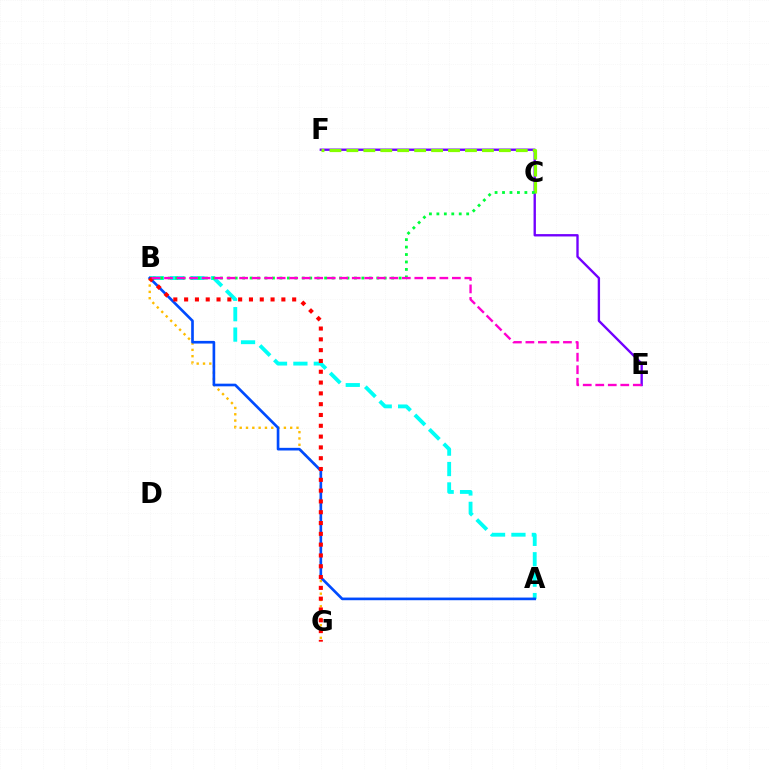{('E', 'F'): [{'color': '#7200ff', 'line_style': 'solid', 'thickness': 1.7}], ('B', 'G'): [{'color': '#ffbd00', 'line_style': 'dotted', 'thickness': 1.71}, {'color': '#ff0000', 'line_style': 'dotted', 'thickness': 2.94}], ('A', 'B'): [{'color': '#00fff6', 'line_style': 'dashed', 'thickness': 2.77}, {'color': '#004bff', 'line_style': 'solid', 'thickness': 1.91}], ('C', 'F'): [{'color': '#84ff00', 'line_style': 'dashed', 'thickness': 2.3}], ('B', 'C'): [{'color': '#00ff39', 'line_style': 'dotted', 'thickness': 2.02}], ('B', 'E'): [{'color': '#ff00cf', 'line_style': 'dashed', 'thickness': 1.7}]}